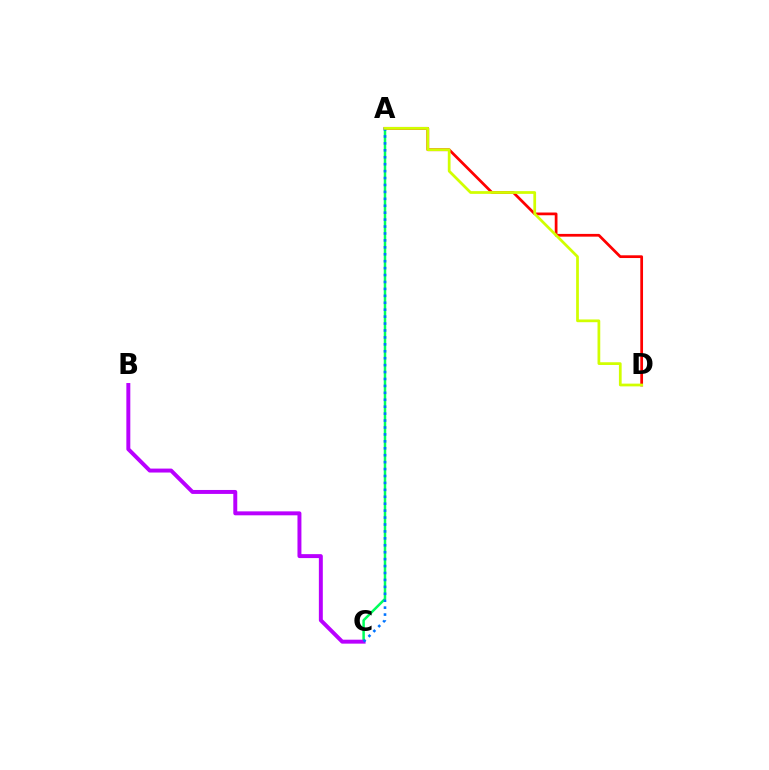{('A', 'C'): [{'color': '#00ff5c', 'line_style': 'solid', 'thickness': 1.8}, {'color': '#0074ff', 'line_style': 'dotted', 'thickness': 1.88}], ('B', 'C'): [{'color': '#b900ff', 'line_style': 'solid', 'thickness': 2.84}], ('A', 'D'): [{'color': '#ff0000', 'line_style': 'solid', 'thickness': 1.97}, {'color': '#d1ff00', 'line_style': 'solid', 'thickness': 1.97}]}